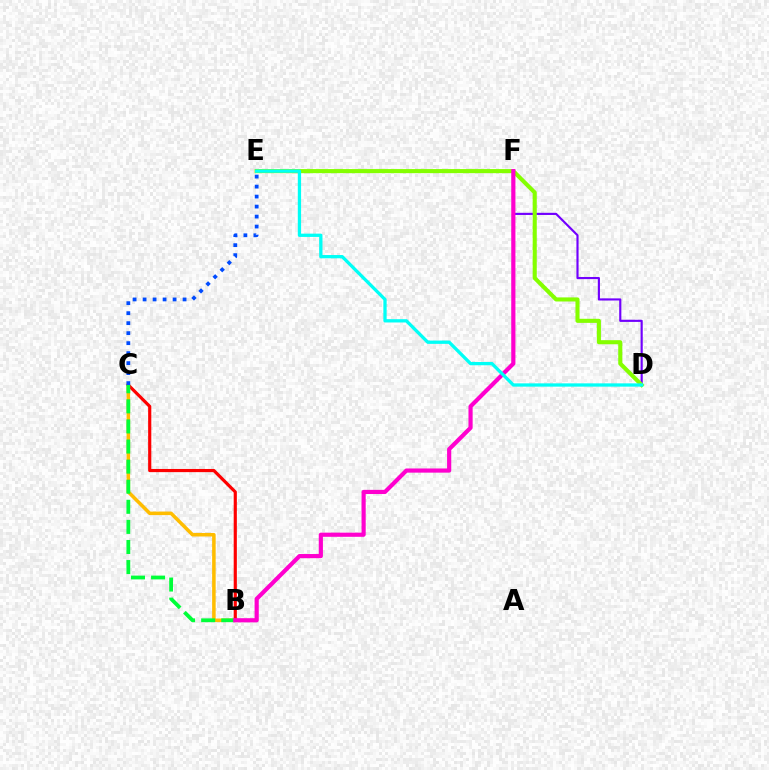{('D', 'F'): [{'color': '#7200ff', 'line_style': 'solid', 'thickness': 1.55}], ('D', 'E'): [{'color': '#84ff00', 'line_style': 'solid', 'thickness': 2.94}, {'color': '#00fff6', 'line_style': 'solid', 'thickness': 2.36}], ('B', 'C'): [{'color': '#ffbd00', 'line_style': 'solid', 'thickness': 2.54}, {'color': '#ff0000', 'line_style': 'solid', 'thickness': 2.27}, {'color': '#00ff39', 'line_style': 'dashed', 'thickness': 2.73}], ('C', 'E'): [{'color': '#004bff', 'line_style': 'dotted', 'thickness': 2.72}], ('B', 'F'): [{'color': '#ff00cf', 'line_style': 'solid', 'thickness': 3.0}]}